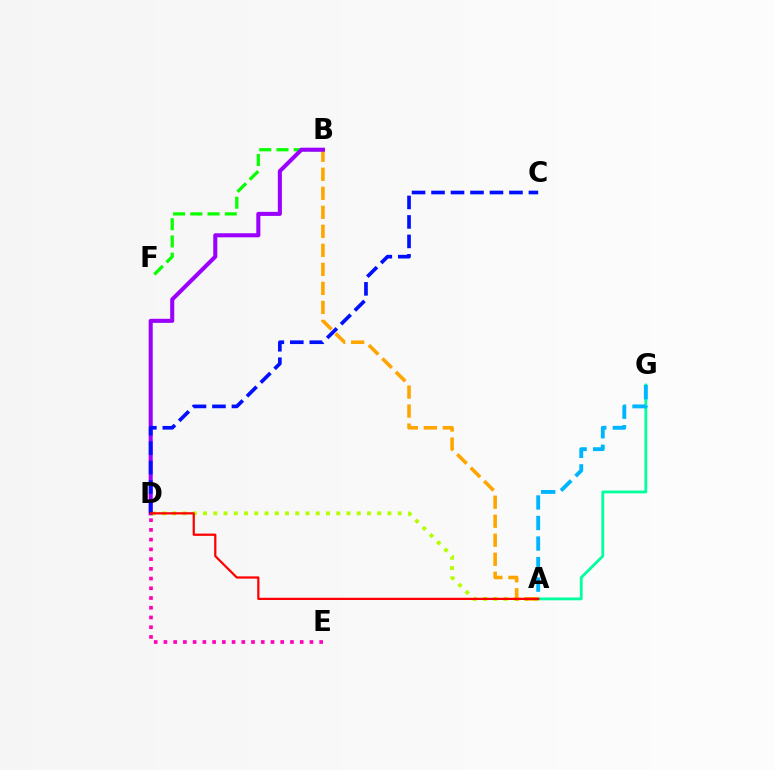{('D', 'E'): [{'color': '#ff00bd', 'line_style': 'dotted', 'thickness': 2.64}], ('A', 'G'): [{'color': '#00ff9d', 'line_style': 'solid', 'thickness': 2.02}, {'color': '#00b5ff', 'line_style': 'dashed', 'thickness': 2.79}], ('B', 'F'): [{'color': '#08ff00', 'line_style': 'dashed', 'thickness': 2.34}], ('A', 'D'): [{'color': '#b3ff00', 'line_style': 'dotted', 'thickness': 2.78}, {'color': '#ff0000', 'line_style': 'solid', 'thickness': 1.61}], ('A', 'B'): [{'color': '#ffa500', 'line_style': 'dashed', 'thickness': 2.58}], ('B', 'D'): [{'color': '#9b00ff', 'line_style': 'solid', 'thickness': 2.92}], ('C', 'D'): [{'color': '#0010ff', 'line_style': 'dashed', 'thickness': 2.65}]}